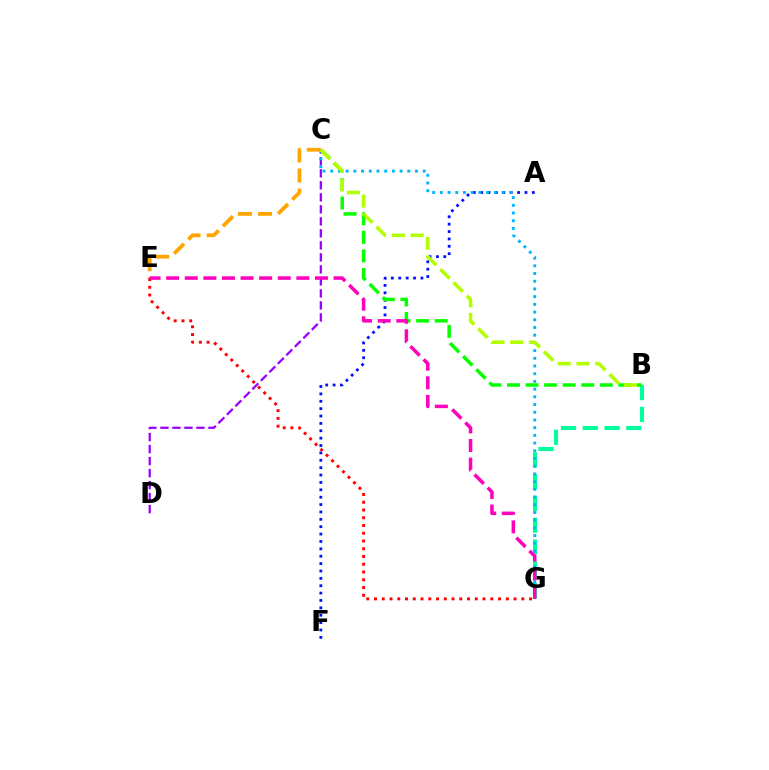{('B', 'G'): [{'color': '#00ff9d', 'line_style': 'dashed', 'thickness': 2.96}], ('C', 'D'): [{'color': '#9b00ff', 'line_style': 'dashed', 'thickness': 1.63}], ('A', 'F'): [{'color': '#0010ff', 'line_style': 'dotted', 'thickness': 2.0}], ('C', 'G'): [{'color': '#00b5ff', 'line_style': 'dotted', 'thickness': 2.09}], ('B', 'C'): [{'color': '#08ff00', 'line_style': 'dashed', 'thickness': 2.52}, {'color': '#b3ff00', 'line_style': 'dashed', 'thickness': 2.55}], ('C', 'E'): [{'color': '#ffa500', 'line_style': 'dashed', 'thickness': 2.73}], ('E', 'G'): [{'color': '#ff0000', 'line_style': 'dotted', 'thickness': 2.11}, {'color': '#ff00bd', 'line_style': 'dashed', 'thickness': 2.53}]}